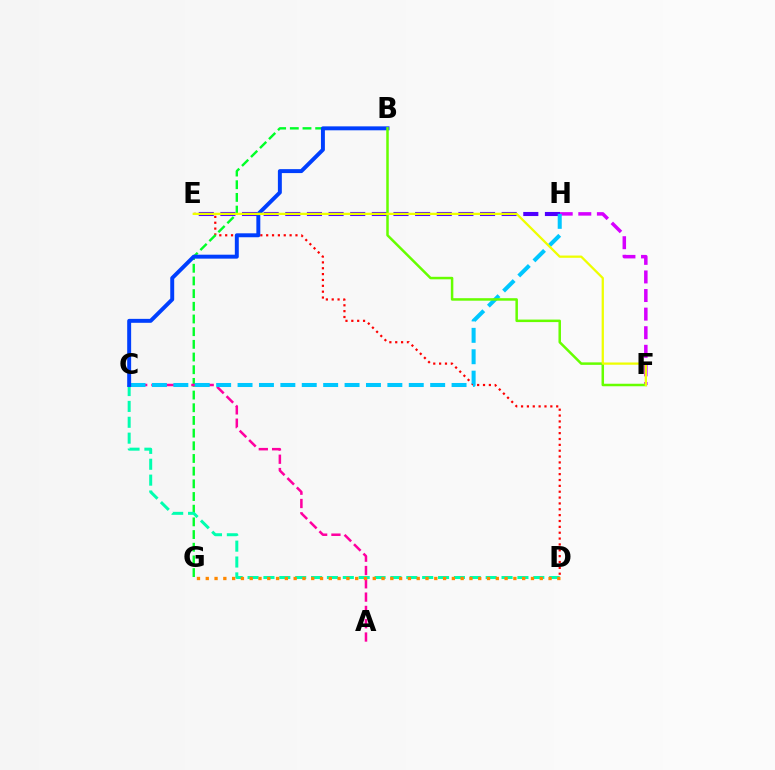{('D', 'E'): [{'color': '#ff0000', 'line_style': 'dotted', 'thickness': 1.59}], ('F', 'H'): [{'color': '#d600ff', 'line_style': 'dashed', 'thickness': 2.53}], ('B', 'G'): [{'color': '#00ff27', 'line_style': 'dashed', 'thickness': 1.72}], ('E', 'H'): [{'color': '#4f00ff', 'line_style': 'dashed', 'thickness': 2.94}], ('C', 'D'): [{'color': '#00ffaf', 'line_style': 'dashed', 'thickness': 2.16}], ('A', 'C'): [{'color': '#ff00a0', 'line_style': 'dashed', 'thickness': 1.81}], ('C', 'H'): [{'color': '#00c7ff', 'line_style': 'dashed', 'thickness': 2.91}], ('B', 'C'): [{'color': '#003fff', 'line_style': 'solid', 'thickness': 2.84}], ('B', 'F'): [{'color': '#66ff00', 'line_style': 'solid', 'thickness': 1.8}], ('D', 'G'): [{'color': '#ff8800', 'line_style': 'dotted', 'thickness': 2.39}], ('E', 'F'): [{'color': '#eeff00', 'line_style': 'solid', 'thickness': 1.63}]}